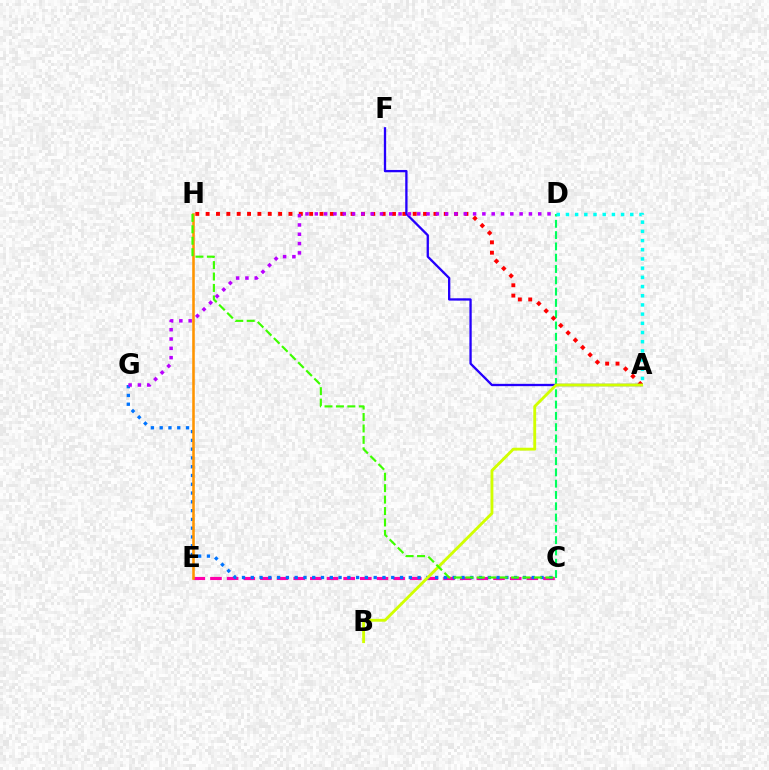{('C', 'D'): [{'color': '#00ff5c', 'line_style': 'dashed', 'thickness': 1.53}], ('C', 'E'): [{'color': '#ff00ac', 'line_style': 'dashed', 'thickness': 2.26}], ('A', 'H'): [{'color': '#ff0000', 'line_style': 'dotted', 'thickness': 2.81}], ('A', 'F'): [{'color': '#2500ff', 'line_style': 'solid', 'thickness': 1.67}], ('C', 'G'): [{'color': '#0074ff', 'line_style': 'dotted', 'thickness': 2.39}], ('E', 'H'): [{'color': '#ff9400', 'line_style': 'solid', 'thickness': 1.85}], ('A', 'B'): [{'color': '#d1ff00', 'line_style': 'solid', 'thickness': 2.06}], ('C', 'H'): [{'color': '#3dff00', 'line_style': 'dashed', 'thickness': 1.55}], ('A', 'D'): [{'color': '#00fff6', 'line_style': 'dotted', 'thickness': 2.5}], ('D', 'G'): [{'color': '#b900ff', 'line_style': 'dotted', 'thickness': 2.53}]}